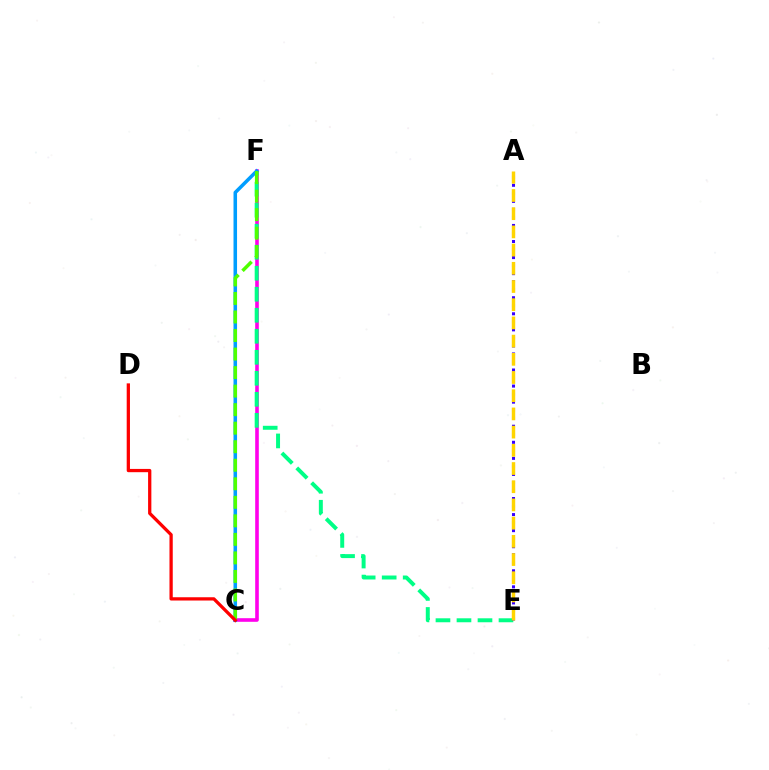{('C', 'F'): [{'color': '#ff00ed', 'line_style': 'solid', 'thickness': 2.6}, {'color': '#009eff', 'line_style': 'solid', 'thickness': 2.55}, {'color': '#4fff00', 'line_style': 'dashed', 'thickness': 2.52}], ('E', 'F'): [{'color': '#00ff86', 'line_style': 'dashed', 'thickness': 2.85}], ('A', 'E'): [{'color': '#3700ff', 'line_style': 'dotted', 'thickness': 2.18}, {'color': '#ffd500', 'line_style': 'dashed', 'thickness': 2.47}], ('C', 'D'): [{'color': '#ff0000', 'line_style': 'solid', 'thickness': 2.35}]}